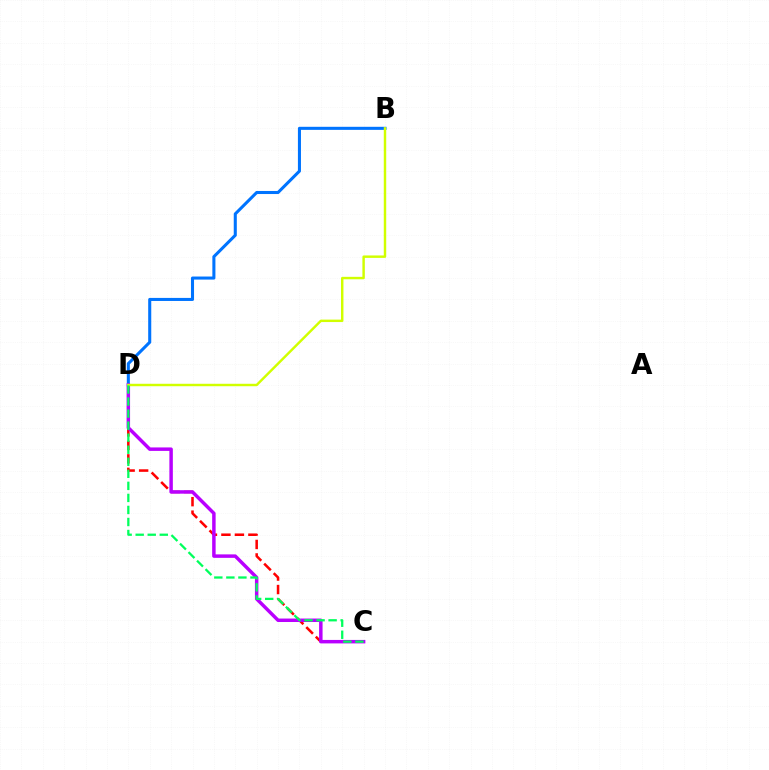{('B', 'D'): [{'color': '#0074ff', 'line_style': 'solid', 'thickness': 2.2}, {'color': '#d1ff00', 'line_style': 'solid', 'thickness': 1.76}], ('C', 'D'): [{'color': '#ff0000', 'line_style': 'dashed', 'thickness': 1.83}, {'color': '#b900ff', 'line_style': 'solid', 'thickness': 2.5}, {'color': '#00ff5c', 'line_style': 'dashed', 'thickness': 1.64}]}